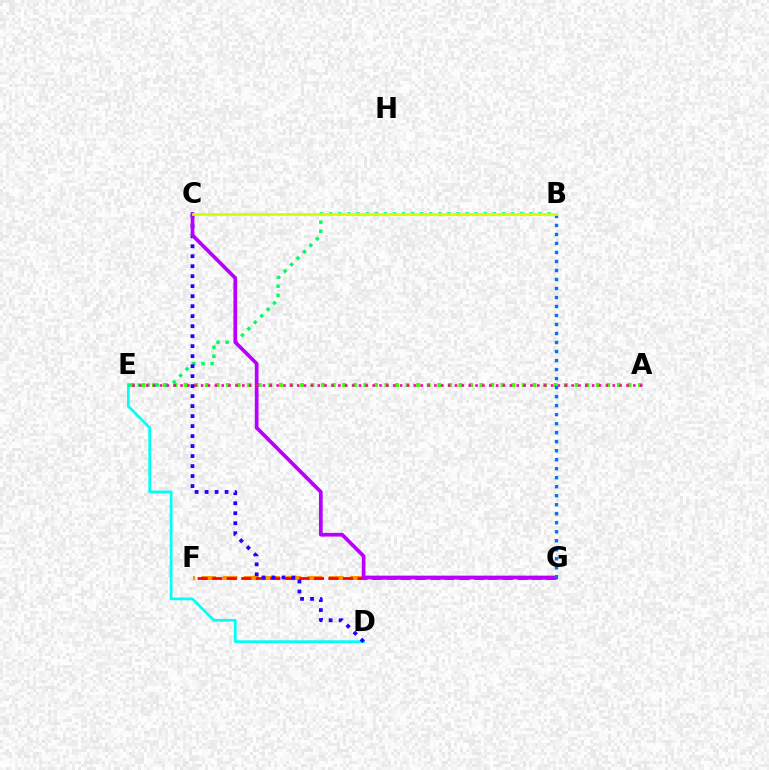{('A', 'E'): [{'color': '#3dff00', 'line_style': 'dotted', 'thickness': 2.87}, {'color': '#ff00ac', 'line_style': 'dotted', 'thickness': 1.86}], ('D', 'E'): [{'color': '#00fff6', 'line_style': 'solid', 'thickness': 1.98}], ('F', 'G'): [{'color': '#ff9400', 'line_style': 'dashed', 'thickness': 2.89}, {'color': '#ff0000', 'line_style': 'dashed', 'thickness': 1.97}], ('B', 'E'): [{'color': '#00ff5c', 'line_style': 'dotted', 'thickness': 2.47}], ('C', 'D'): [{'color': '#2500ff', 'line_style': 'dotted', 'thickness': 2.71}], ('C', 'G'): [{'color': '#b900ff', 'line_style': 'solid', 'thickness': 2.68}], ('B', 'G'): [{'color': '#0074ff', 'line_style': 'dotted', 'thickness': 2.45}], ('B', 'C'): [{'color': '#d1ff00', 'line_style': 'solid', 'thickness': 1.95}]}